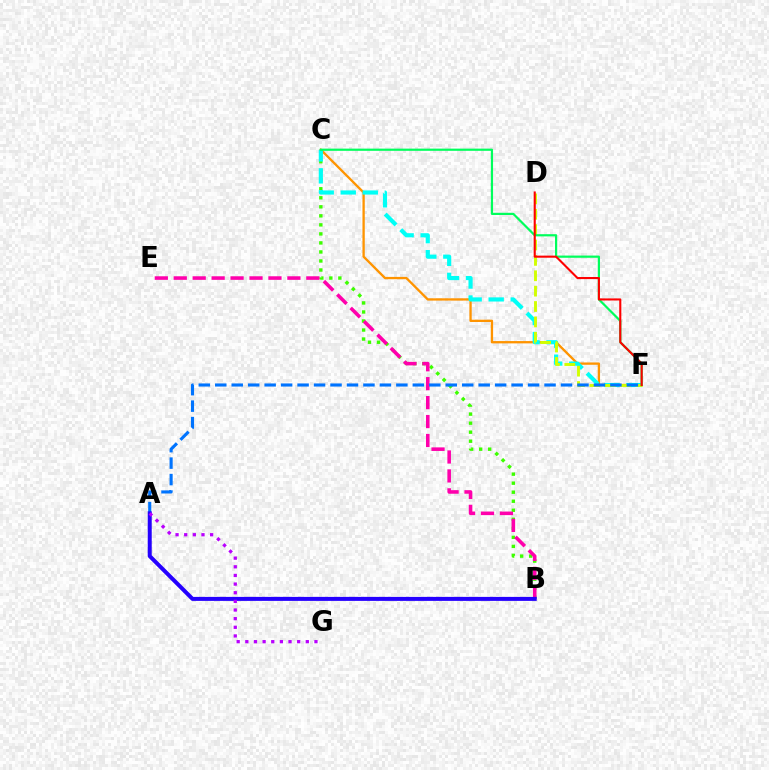{('C', 'F'): [{'color': '#ff9400', 'line_style': 'solid', 'thickness': 1.67}, {'color': '#00fff6', 'line_style': 'dashed', 'thickness': 2.99}, {'color': '#00ff5c', 'line_style': 'solid', 'thickness': 1.59}], ('B', 'C'): [{'color': '#3dff00', 'line_style': 'dotted', 'thickness': 2.45}], ('D', 'F'): [{'color': '#d1ff00', 'line_style': 'dashed', 'thickness': 2.09}, {'color': '#ff0000', 'line_style': 'solid', 'thickness': 1.51}], ('B', 'E'): [{'color': '#ff00ac', 'line_style': 'dashed', 'thickness': 2.57}], ('A', 'F'): [{'color': '#0074ff', 'line_style': 'dashed', 'thickness': 2.24}], ('A', 'B'): [{'color': '#2500ff', 'line_style': 'solid', 'thickness': 2.88}], ('A', 'G'): [{'color': '#b900ff', 'line_style': 'dotted', 'thickness': 2.35}]}